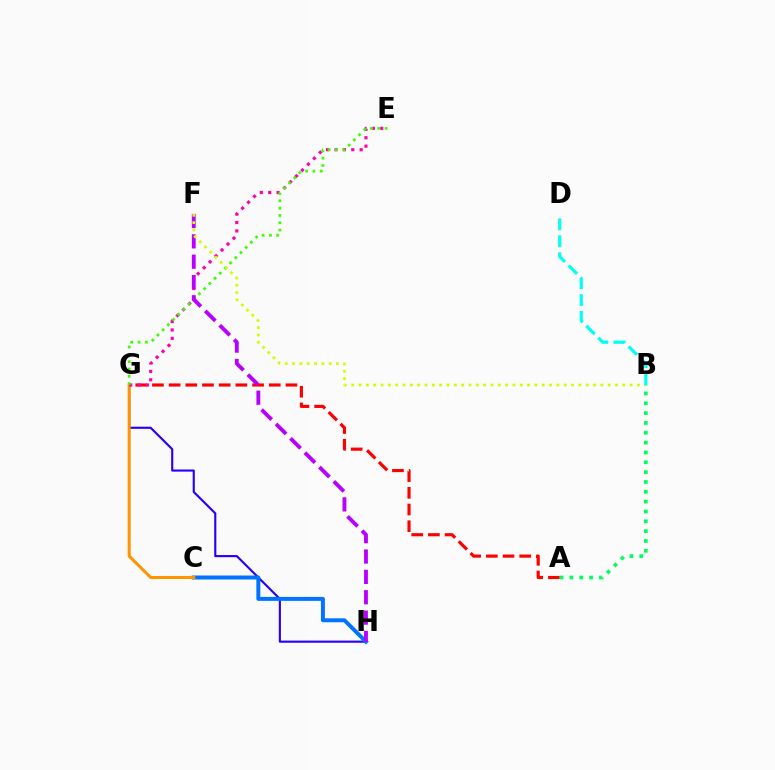{('G', 'H'): [{'color': '#2500ff', 'line_style': 'solid', 'thickness': 1.53}], ('C', 'H'): [{'color': '#0074ff', 'line_style': 'solid', 'thickness': 2.85}], ('A', 'G'): [{'color': '#ff0000', 'line_style': 'dashed', 'thickness': 2.27}], ('A', 'B'): [{'color': '#00ff5c', 'line_style': 'dotted', 'thickness': 2.67}], ('C', 'G'): [{'color': '#ff9400', 'line_style': 'solid', 'thickness': 2.17}], ('E', 'G'): [{'color': '#ff00ac', 'line_style': 'dotted', 'thickness': 2.28}, {'color': '#3dff00', 'line_style': 'dotted', 'thickness': 1.99}], ('F', 'H'): [{'color': '#b900ff', 'line_style': 'dashed', 'thickness': 2.77}], ('B', 'F'): [{'color': '#d1ff00', 'line_style': 'dotted', 'thickness': 1.99}], ('B', 'D'): [{'color': '#00fff6', 'line_style': 'dashed', 'thickness': 2.3}]}